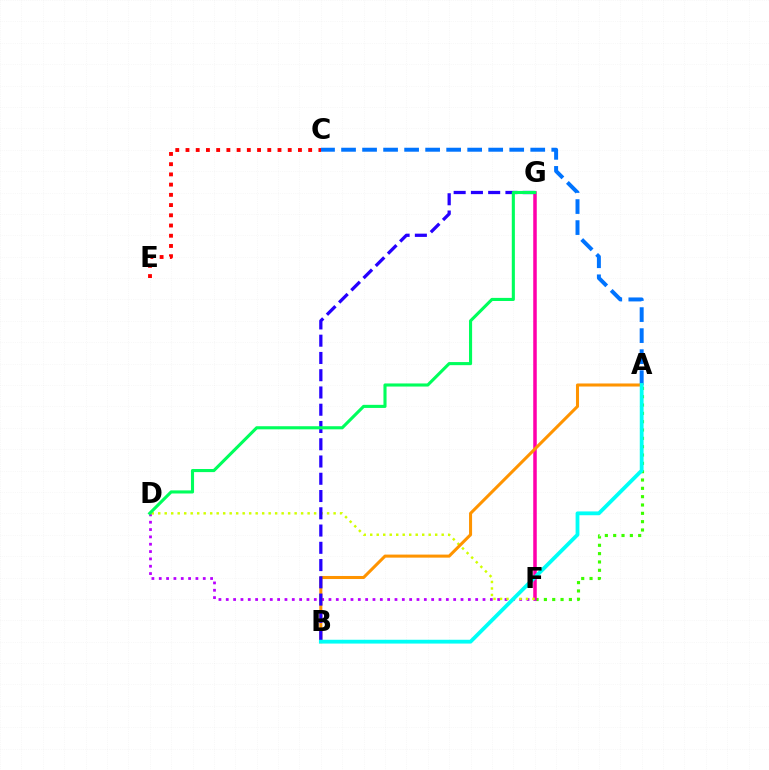{('A', 'F'): [{'color': '#3dff00', 'line_style': 'dotted', 'thickness': 2.26}], ('F', 'G'): [{'color': '#ff00ac', 'line_style': 'solid', 'thickness': 2.53}], ('D', 'F'): [{'color': '#b900ff', 'line_style': 'dotted', 'thickness': 1.99}, {'color': '#d1ff00', 'line_style': 'dotted', 'thickness': 1.76}], ('A', 'C'): [{'color': '#0074ff', 'line_style': 'dashed', 'thickness': 2.86}], ('A', 'B'): [{'color': '#ff9400', 'line_style': 'solid', 'thickness': 2.19}, {'color': '#00fff6', 'line_style': 'solid', 'thickness': 2.74}], ('B', 'G'): [{'color': '#2500ff', 'line_style': 'dashed', 'thickness': 2.34}], ('D', 'G'): [{'color': '#00ff5c', 'line_style': 'solid', 'thickness': 2.23}], ('C', 'E'): [{'color': '#ff0000', 'line_style': 'dotted', 'thickness': 2.78}]}